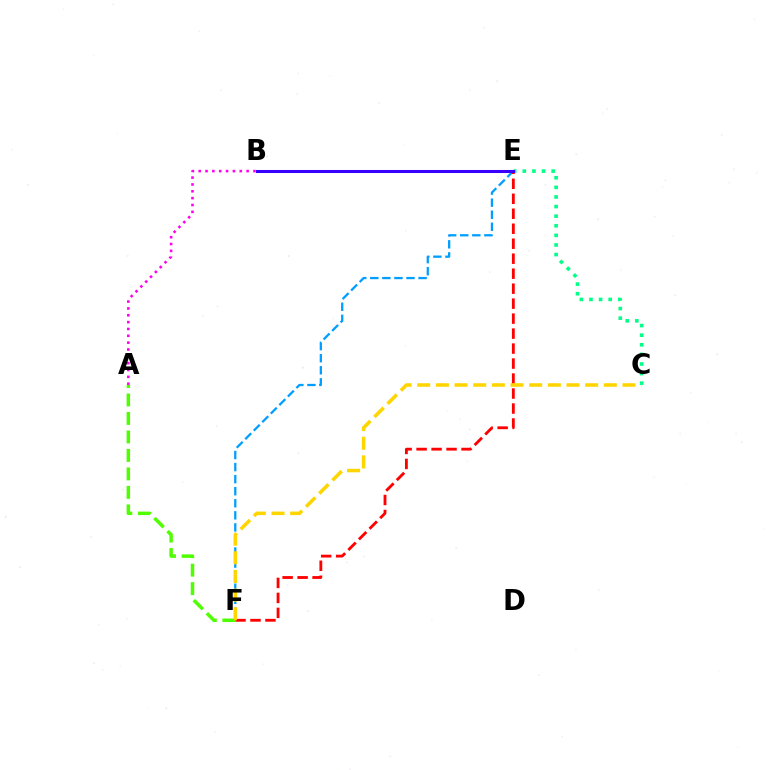{('E', 'F'): [{'color': '#009eff', 'line_style': 'dashed', 'thickness': 1.64}, {'color': '#ff0000', 'line_style': 'dashed', 'thickness': 2.04}], ('C', 'E'): [{'color': '#00ff86', 'line_style': 'dotted', 'thickness': 2.61}], ('A', 'F'): [{'color': '#4fff00', 'line_style': 'dashed', 'thickness': 2.51}], ('C', 'F'): [{'color': '#ffd500', 'line_style': 'dashed', 'thickness': 2.54}], ('A', 'B'): [{'color': '#ff00ed', 'line_style': 'dotted', 'thickness': 1.86}], ('B', 'E'): [{'color': '#3700ff', 'line_style': 'solid', 'thickness': 2.19}]}